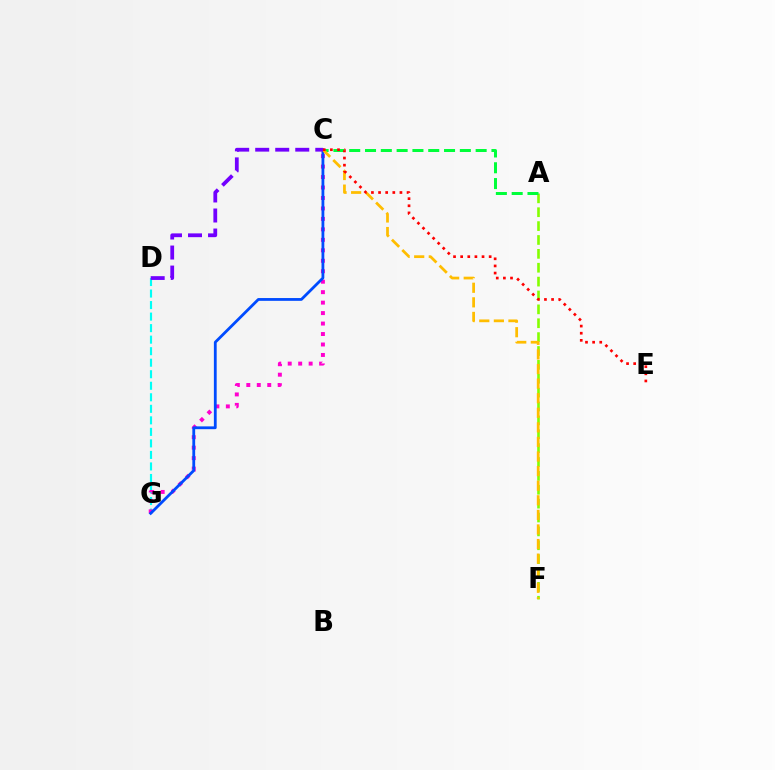{('D', 'G'): [{'color': '#00fff6', 'line_style': 'dashed', 'thickness': 1.57}], ('C', 'G'): [{'color': '#ff00cf', 'line_style': 'dotted', 'thickness': 2.84}, {'color': '#004bff', 'line_style': 'solid', 'thickness': 2.01}], ('A', 'F'): [{'color': '#84ff00', 'line_style': 'dashed', 'thickness': 1.89}], ('A', 'C'): [{'color': '#00ff39', 'line_style': 'dashed', 'thickness': 2.15}], ('C', 'F'): [{'color': '#ffbd00', 'line_style': 'dashed', 'thickness': 1.98}], ('C', 'D'): [{'color': '#7200ff', 'line_style': 'dashed', 'thickness': 2.72}], ('C', 'E'): [{'color': '#ff0000', 'line_style': 'dotted', 'thickness': 1.94}]}